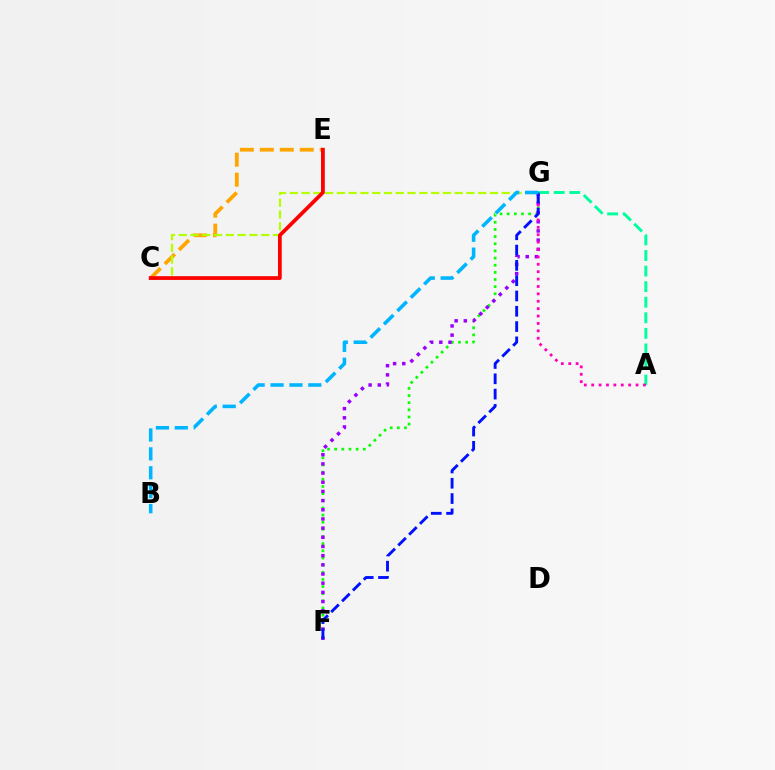{('C', 'E'): [{'color': '#ffa500', 'line_style': 'dashed', 'thickness': 2.71}, {'color': '#ff0000', 'line_style': 'solid', 'thickness': 2.7}], ('F', 'G'): [{'color': '#08ff00', 'line_style': 'dotted', 'thickness': 1.94}, {'color': '#9b00ff', 'line_style': 'dotted', 'thickness': 2.49}, {'color': '#0010ff', 'line_style': 'dashed', 'thickness': 2.08}], ('C', 'G'): [{'color': '#b3ff00', 'line_style': 'dashed', 'thickness': 1.6}], ('A', 'G'): [{'color': '#00ff9d', 'line_style': 'dashed', 'thickness': 2.11}, {'color': '#ff00bd', 'line_style': 'dotted', 'thickness': 2.01}], ('B', 'G'): [{'color': '#00b5ff', 'line_style': 'dashed', 'thickness': 2.57}]}